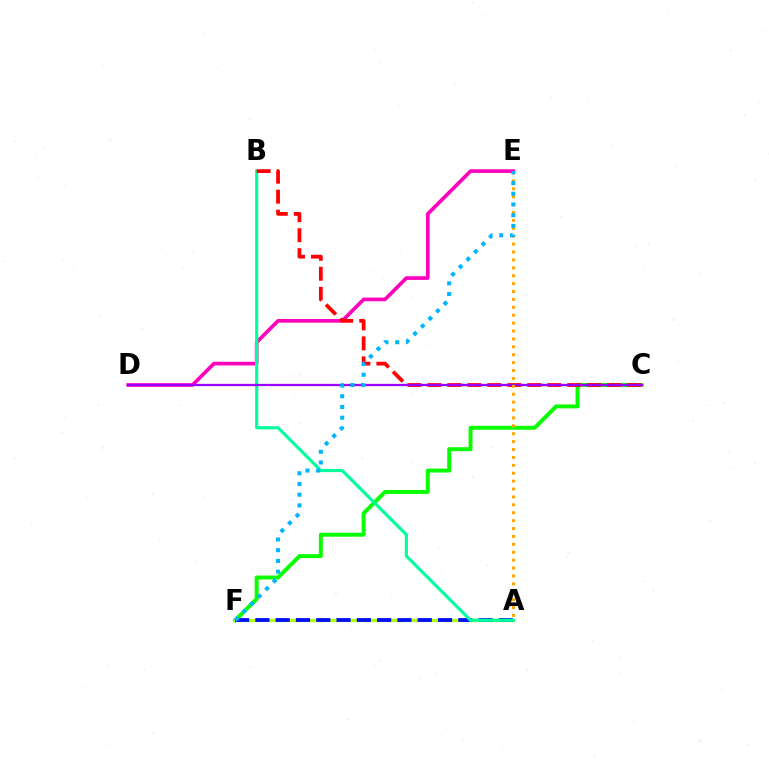{('C', 'F'): [{'color': '#08ff00', 'line_style': 'solid', 'thickness': 2.84}], ('A', 'F'): [{'color': '#b3ff00', 'line_style': 'solid', 'thickness': 2.36}, {'color': '#0010ff', 'line_style': 'dashed', 'thickness': 2.76}], ('D', 'E'): [{'color': '#ff00bd', 'line_style': 'solid', 'thickness': 2.64}], ('A', 'B'): [{'color': '#00ff9d', 'line_style': 'solid', 'thickness': 2.27}], ('B', 'C'): [{'color': '#ff0000', 'line_style': 'dashed', 'thickness': 2.71}], ('C', 'D'): [{'color': '#9b00ff', 'line_style': 'solid', 'thickness': 1.64}], ('A', 'E'): [{'color': '#ffa500', 'line_style': 'dotted', 'thickness': 2.15}], ('E', 'F'): [{'color': '#00b5ff', 'line_style': 'dotted', 'thickness': 2.91}]}